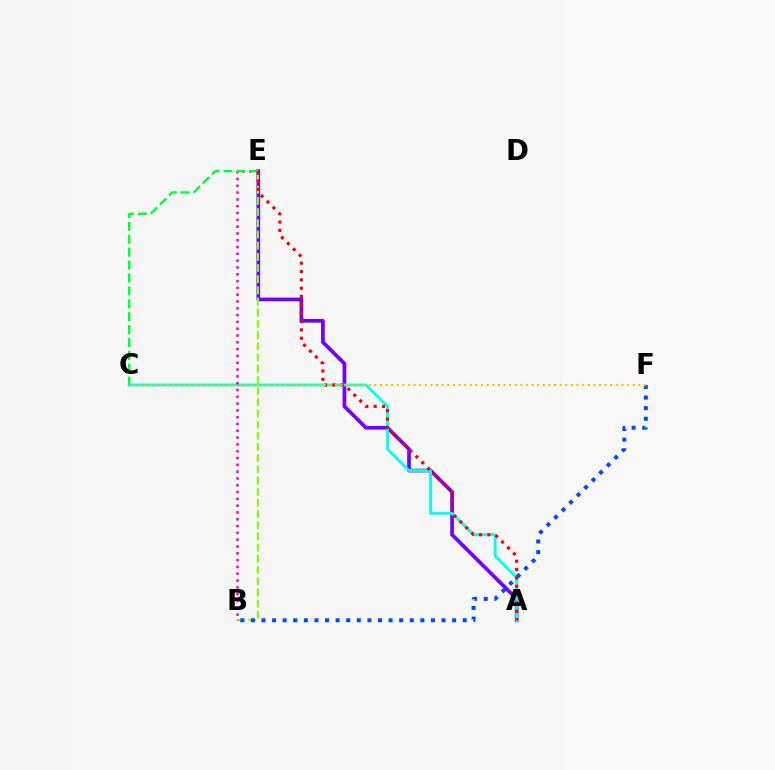{('A', 'E'): [{'color': '#7200ff', 'line_style': 'solid', 'thickness': 2.66}, {'color': '#ff0000', 'line_style': 'dotted', 'thickness': 2.27}], ('B', 'E'): [{'color': '#84ff00', 'line_style': 'dashed', 'thickness': 1.52}, {'color': '#ff00cf', 'line_style': 'dotted', 'thickness': 1.85}], ('A', 'C'): [{'color': '#00fff6', 'line_style': 'solid', 'thickness': 2.05}], ('C', 'E'): [{'color': '#00ff39', 'line_style': 'dashed', 'thickness': 1.75}], ('B', 'F'): [{'color': '#004bff', 'line_style': 'dotted', 'thickness': 2.88}], ('C', 'F'): [{'color': '#ffbd00', 'line_style': 'dotted', 'thickness': 1.53}]}